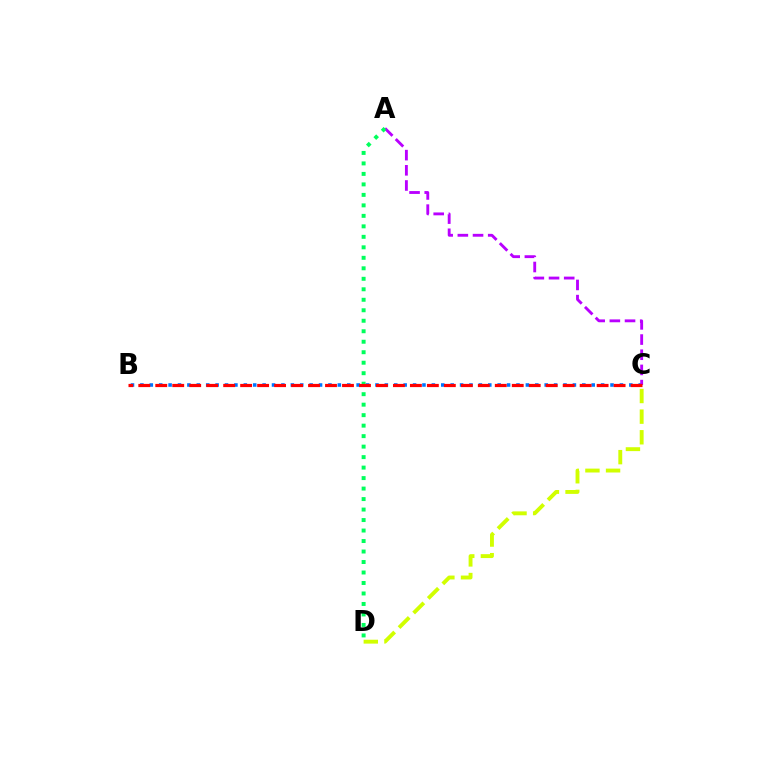{('B', 'C'): [{'color': '#0074ff', 'line_style': 'dotted', 'thickness': 2.55}, {'color': '#ff0000', 'line_style': 'dashed', 'thickness': 2.31}], ('C', 'D'): [{'color': '#d1ff00', 'line_style': 'dashed', 'thickness': 2.8}], ('A', 'C'): [{'color': '#b900ff', 'line_style': 'dashed', 'thickness': 2.06}], ('A', 'D'): [{'color': '#00ff5c', 'line_style': 'dotted', 'thickness': 2.85}]}